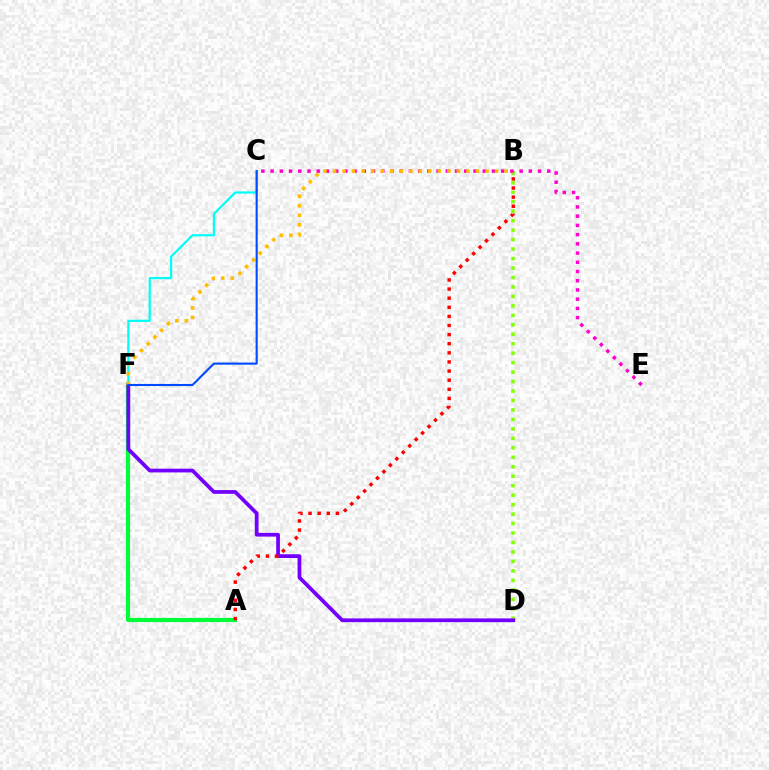{('C', 'F'): [{'color': '#00fff6', 'line_style': 'solid', 'thickness': 1.59}, {'color': '#004bff', 'line_style': 'solid', 'thickness': 1.52}], ('B', 'D'): [{'color': '#84ff00', 'line_style': 'dotted', 'thickness': 2.57}], ('A', 'F'): [{'color': '#00ff39', 'line_style': 'solid', 'thickness': 3.0}], ('C', 'E'): [{'color': '#ff00cf', 'line_style': 'dotted', 'thickness': 2.51}], ('D', 'F'): [{'color': '#7200ff', 'line_style': 'solid', 'thickness': 2.69}], ('A', 'B'): [{'color': '#ff0000', 'line_style': 'dotted', 'thickness': 2.48}], ('B', 'F'): [{'color': '#ffbd00', 'line_style': 'dotted', 'thickness': 2.59}]}